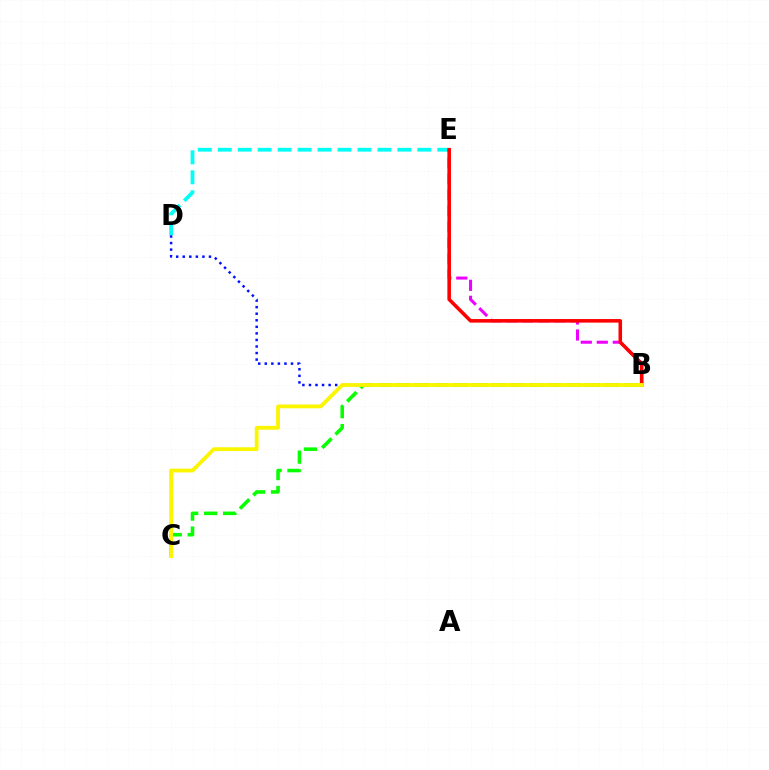{('D', 'E'): [{'color': '#00fff6', 'line_style': 'dashed', 'thickness': 2.71}], ('B', 'D'): [{'color': '#0010ff', 'line_style': 'dotted', 'thickness': 1.78}], ('B', 'E'): [{'color': '#ee00ff', 'line_style': 'dashed', 'thickness': 2.17}, {'color': '#ff0000', 'line_style': 'solid', 'thickness': 2.57}], ('B', 'C'): [{'color': '#08ff00', 'line_style': 'dashed', 'thickness': 2.57}, {'color': '#fcf500', 'line_style': 'solid', 'thickness': 2.75}]}